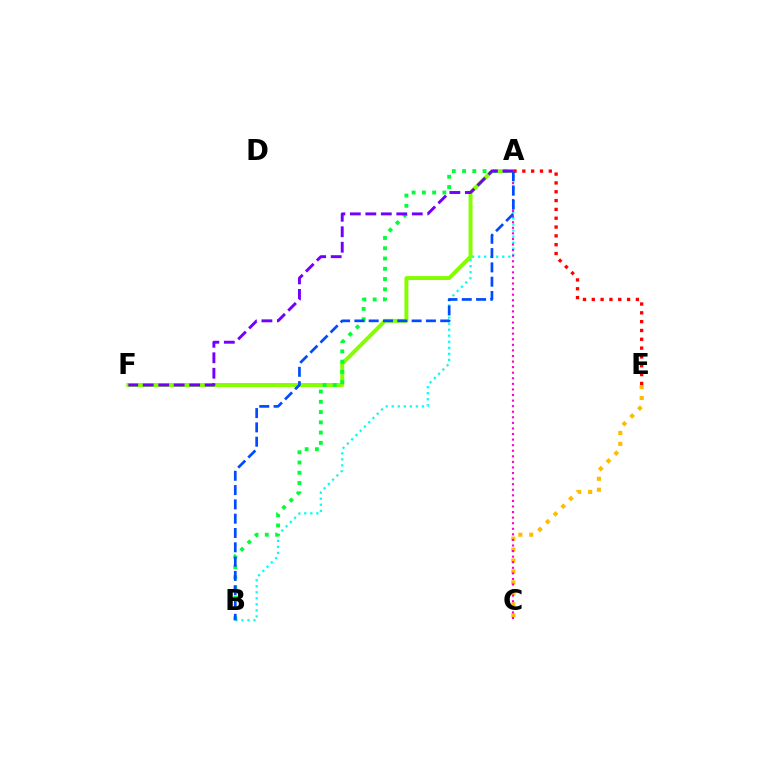{('A', 'B'): [{'color': '#00fff6', 'line_style': 'dotted', 'thickness': 1.64}, {'color': '#00ff39', 'line_style': 'dotted', 'thickness': 2.79}, {'color': '#004bff', 'line_style': 'dashed', 'thickness': 1.94}], ('A', 'F'): [{'color': '#84ff00', 'line_style': 'solid', 'thickness': 2.84}, {'color': '#7200ff', 'line_style': 'dashed', 'thickness': 2.1}], ('A', 'E'): [{'color': '#ff0000', 'line_style': 'dotted', 'thickness': 2.4}], ('C', 'E'): [{'color': '#ffbd00', 'line_style': 'dotted', 'thickness': 2.97}], ('A', 'C'): [{'color': '#ff00cf', 'line_style': 'dotted', 'thickness': 1.51}]}